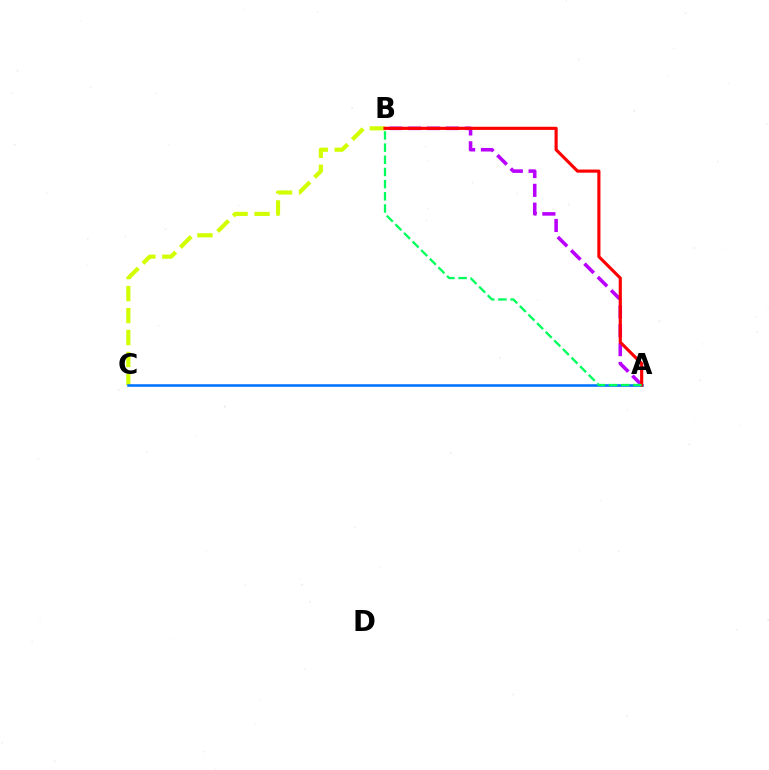{('A', 'B'): [{'color': '#b900ff', 'line_style': 'dashed', 'thickness': 2.56}, {'color': '#ff0000', 'line_style': 'solid', 'thickness': 2.26}, {'color': '#00ff5c', 'line_style': 'dashed', 'thickness': 1.65}], ('B', 'C'): [{'color': '#d1ff00', 'line_style': 'dashed', 'thickness': 2.99}], ('A', 'C'): [{'color': '#0074ff', 'line_style': 'solid', 'thickness': 1.85}]}